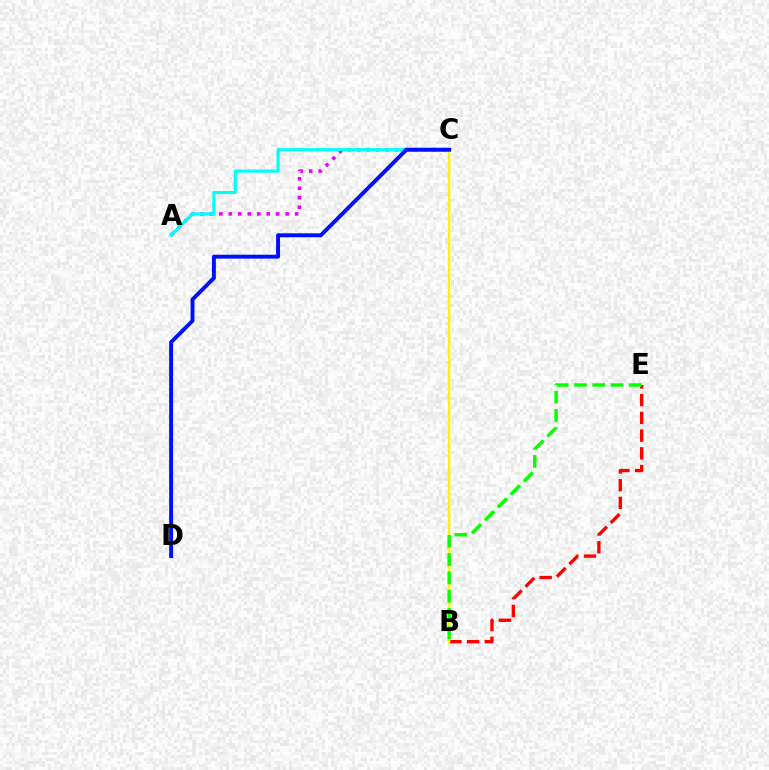{('B', 'E'): [{'color': '#ff0000', 'line_style': 'dashed', 'thickness': 2.41}, {'color': '#08ff00', 'line_style': 'dashed', 'thickness': 2.48}], ('A', 'C'): [{'color': '#ee00ff', 'line_style': 'dotted', 'thickness': 2.57}, {'color': '#00fff6', 'line_style': 'solid', 'thickness': 2.29}], ('B', 'C'): [{'color': '#fcf500', 'line_style': 'solid', 'thickness': 1.78}], ('C', 'D'): [{'color': '#0010ff', 'line_style': 'solid', 'thickness': 2.83}]}